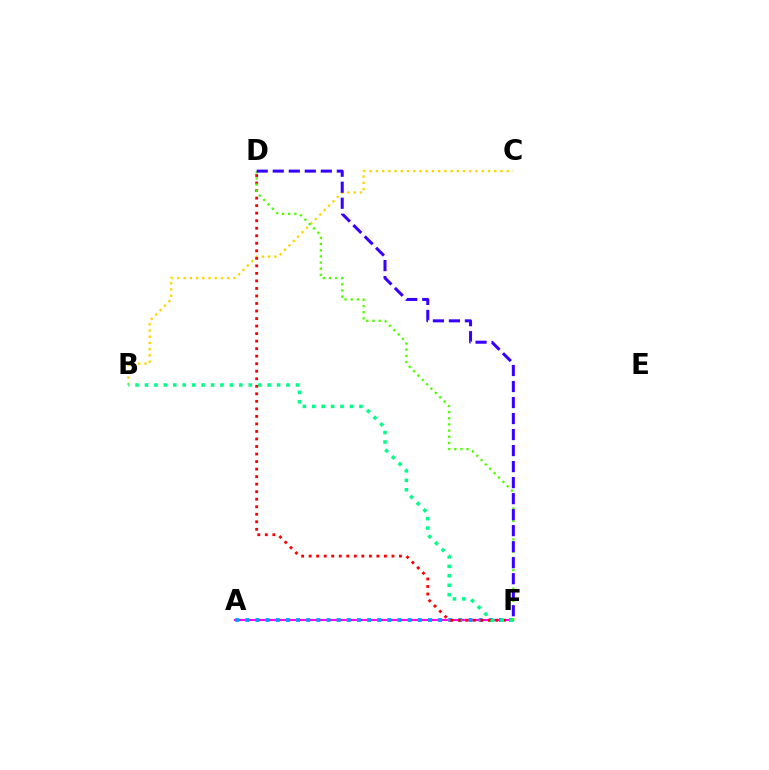{('A', 'F'): [{'color': '#ff00ed', 'line_style': 'solid', 'thickness': 1.52}, {'color': '#009eff', 'line_style': 'dotted', 'thickness': 2.76}], ('B', 'C'): [{'color': '#ffd500', 'line_style': 'dotted', 'thickness': 1.69}], ('D', 'F'): [{'color': '#ff0000', 'line_style': 'dotted', 'thickness': 2.05}, {'color': '#4fff00', 'line_style': 'dotted', 'thickness': 1.67}, {'color': '#3700ff', 'line_style': 'dashed', 'thickness': 2.18}], ('B', 'F'): [{'color': '#00ff86', 'line_style': 'dotted', 'thickness': 2.56}]}